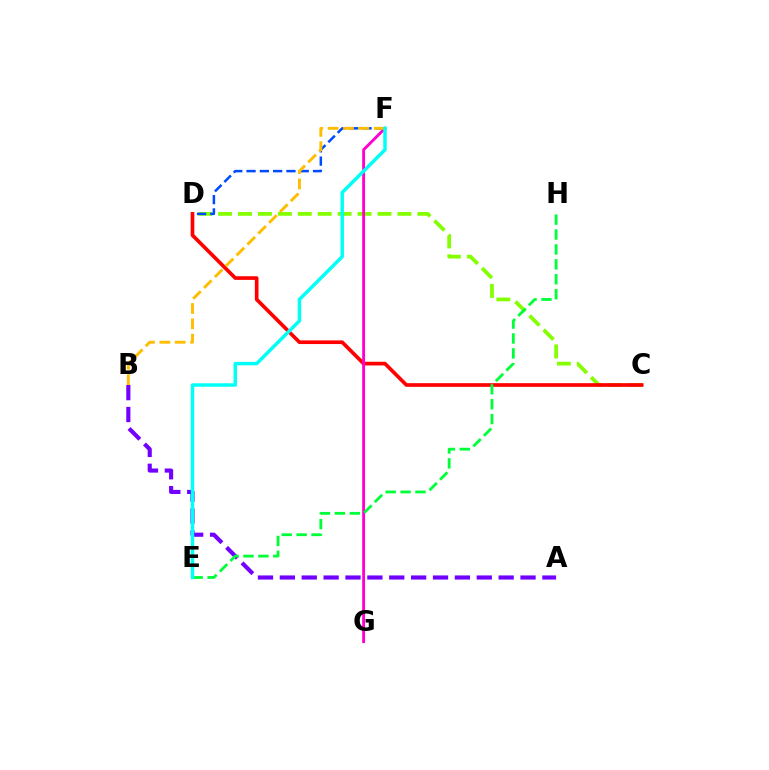{('C', 'D'): [{'color': '#84ff00', 'line_style': 'dashed', 'thickness': 2.71}, {'color': '#ff0000', 'line_style': 'solid', 'thickness': 2.64}], ('D', 'F'): [{'color': '#004bff', 'line_style': 'dashed', 'thickness': 1.81}], ('F', 'G'): [{'color': '#ff00cf', 'line_style': 'solid', 'thickness': 2.06}], ('A', 'B'): [{'color': '#7200ff', 'line_style': 'dashed', 'thickness': 2.97}], ('E', 'H'): [{'color': '#00ff39', 'line_style': 'dashed', 'thickness': 2.03}], ('B', 'F'): [{'color': '#ffbd00', 'line_style': 'dashed', 'thickness': 2.09}], ('E', 'F'): [{'color': '#00fff6', 'line_style': 'solid', 'thickness': 2.5}]}